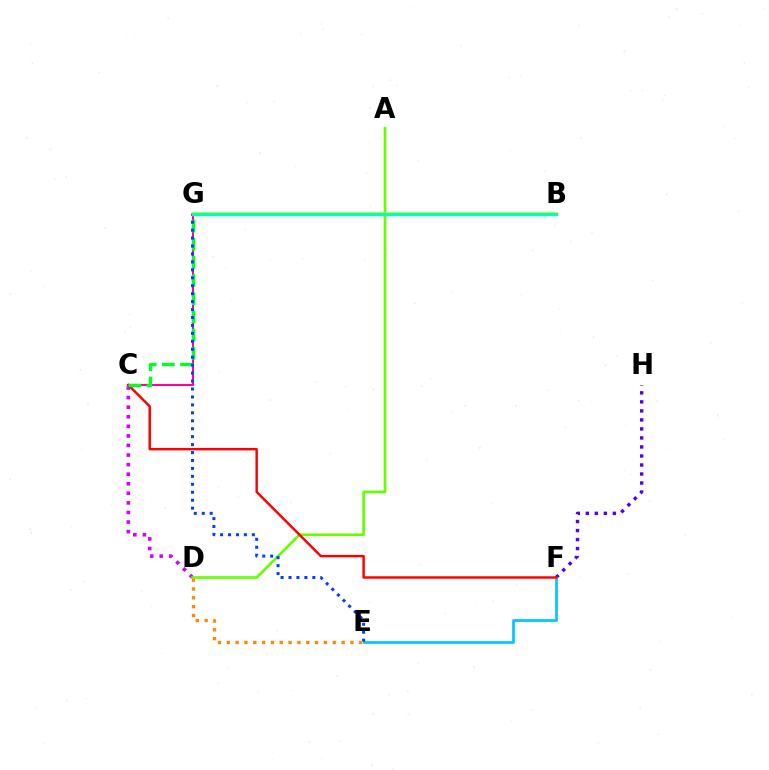{('C', 'D'): [{'color': '#d600ff', 'line_style': 'dotted', 'thickness': 2.6}], ('F', 'H'): [{'color': '#4f00ff', 'line_style': 'dotted', 'thickness': 2.45}], ('A', 'D'): [{'color': '#66ff00', 'line_style': 'solid', 'thickness': 1.91}], ('C', 'G'): [{'color': '#ff00a0', 'line_style': 'solid', 'thickness': 1.52}, {'color': '#00ff27', 'line_style': 'dashed', 'thickness': 2.47}], ('E', 'F'): [{'color': '#00c7ff', 'line_style': 'solid', 'thickness': 1.97}], ('C', 'F'): [{'color': '#ff0000', 'line_style': 'solid', 'thickness': 1.76}], ('B', 'G'): [{'color': '#eeff00', 'line_style': 'solid', 'thickness': 2.58}, {'color': '#00ffaf', 'line_style': 'solid', 'thickness': 2.48}], ('E', 'G'): [{'color': '#003fff', 'line_style': 'dotted', 'thickness': 2.16}], ('D', 'E'): [{'color': '#ff8800', 'line_style': 'dotted', 'thickness': 2.4}]}